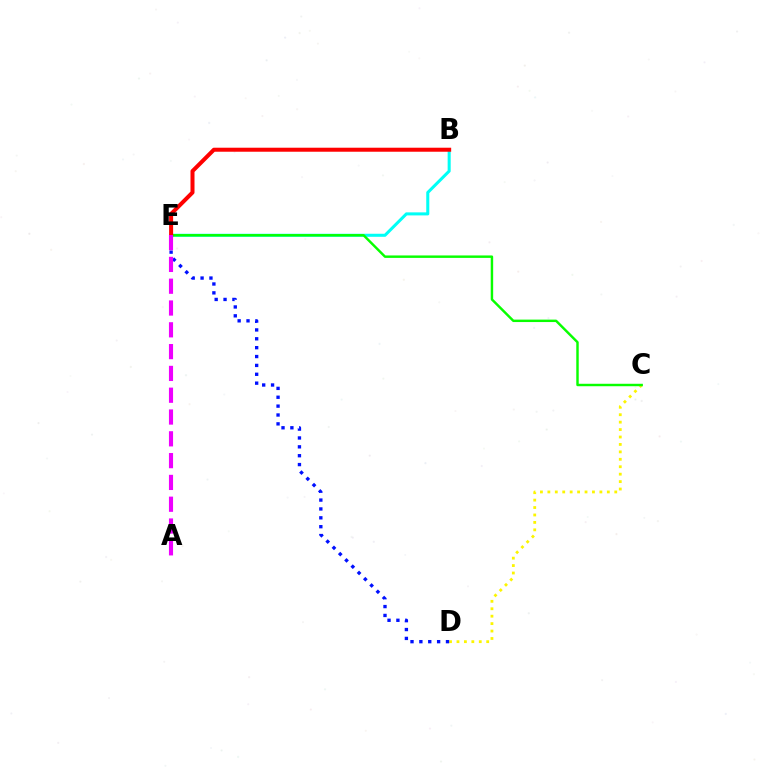{('C', 'D'): [{'color': '#fcf500', 'line_style': 'dotted', 'thickness': 2.02}], ('B', 'E'): [{'color': '#00fff6', 'line_style': 'solid', 'thickness': 2.19}, {'color': '#ff0000', 'line_style': 'solid', 'thickness': 2.89}], ('C', 'E'): [{'color': '#08ff00', 'line_style': 'solid', 'thickness': 1.76}], ('D', 'E'): [{'color': '#0010ff', 'line_style': 'dotted', 'thickness': 2.41}], ('A', 'E'): [{'color': '#ee00ff', 'line_style': 'dashed', 'thickness': 2.96}]}